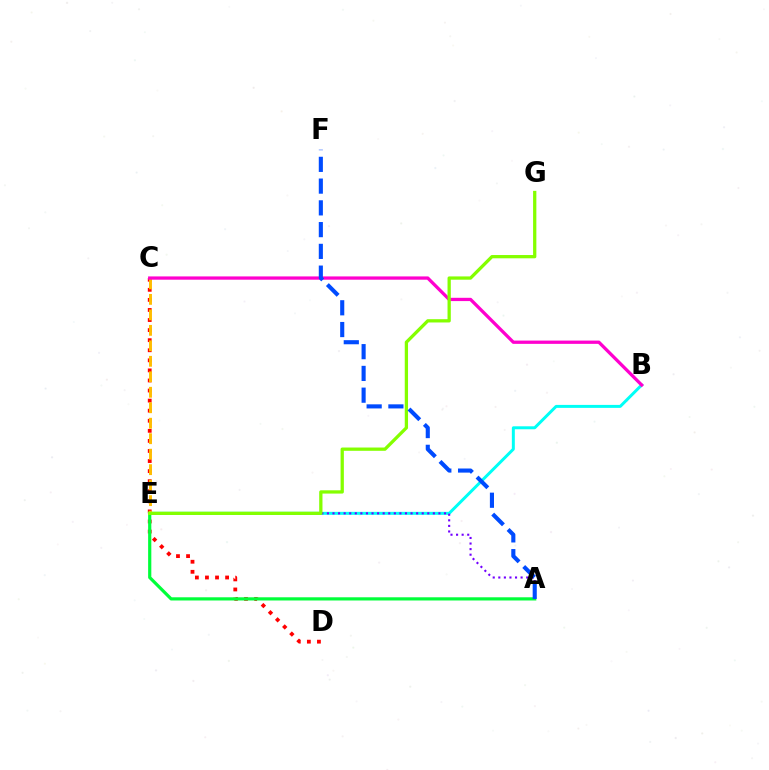{('B', 'E'): [{'color': '#00fff6', 'line_style': 'solid', 'thickness': 2.14}], ('C', 'D'): [{'color': '#ff0000', 'line_style': 'dotted', 'thickness': 2.74}], ('A', 'E'): [{'color': '#00ff39', 'line_style': 'solid', 'thickness': 2.3}, {'color': '#7200ff', 'line_style': 'dotted', 'thickness': 1.51}], ('C', 'E'): [{'color': '#ffbd00', 'line_style': 'dashed', 'thickness': 2.1}], ('B', 'C'): [{'color': '#ff00cf', 'line_style': 'solid', 'thickness': 2.36}], ('E', 'G'): [{'color': '#84ff00', 'line_style': 'solid', 'thickness': 2.36}], ('A', 'F'): [{'color': '#004bff', 'line_style': 'dashed', 'thickness': 2.96}]}